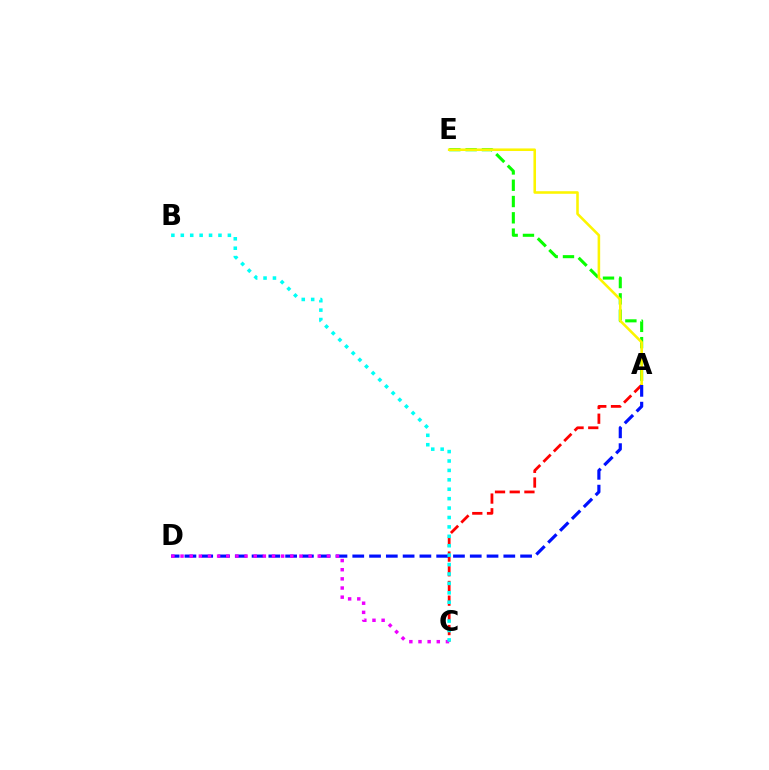{('A', 'E'): [{'color': '#08ff00', 'line_style': 'dashed', 'thickness': 2.21}, {'color': '#fcf500', 'line_style': 'solid', 'thickness': 1.85}], ('A', 'C'): [{'color': '#ff0000', 'line_style': 'dashed', 'thickness': 2.0}], ('A', 'D'): [{'color': '#0010ff', 'line_style': 'dashed', 'thickness': 2.28}], ('C', 'D'): [{'color': '#ee00ff', 'line_style': 'dotted', 'thickness': 2.49}], ('B', 'C'): [{'color': '#00fff6', 'line_style': 'dotted', 'thickness': 2.56}]}